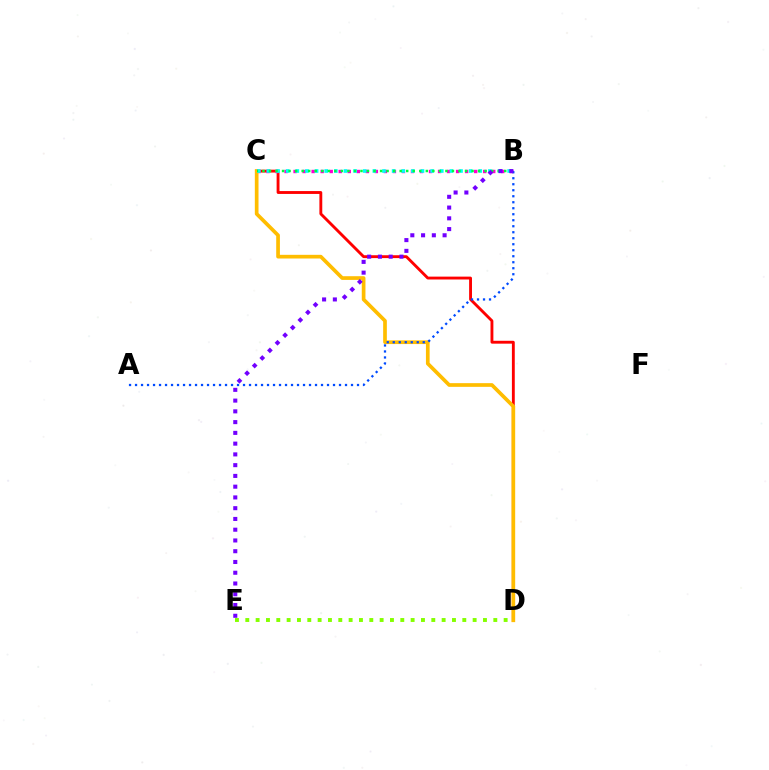{('C', 'D'): [{'color': '#ff0000', 'line_style': 'solid', 'thickness': 2.06}, {'color': '#ffbd00', 'line_style': 'solid', 'thickness': 2.66}], ('B', 'C'): [{'color': '#ff00cf', 'line_style': 'dotted', 'thickness': 2.45}, {'color': '#00fff6', 'line_style': 'dotted', 'thickness': 2.62}, {'color': '#00ff39', 'line_style': 'dotted', 'thickness': 1.78}], ('A', 'B'): [{'color': '#004bff', 'line_style': 'dotted', 'thickness': 1.63}], ('B', 'E'): [{'color': '#7200ff', 'line_style': 'dotted', 'thickness': 2.92}], ('D', 'E'): [{'color': '#84ff00', 'line_style': 'dotted', 'thickness': 2.81}]}